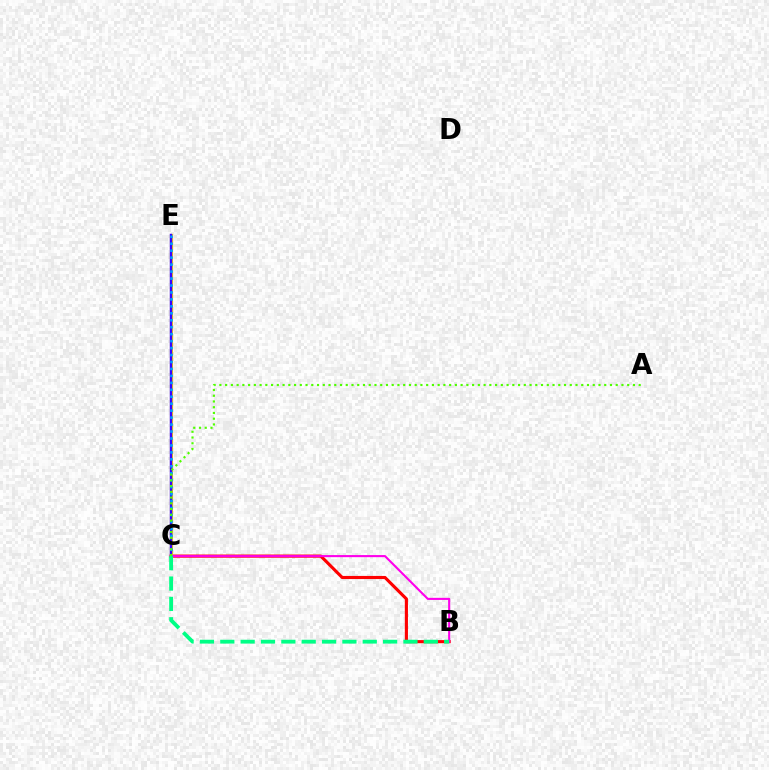{('B', 'C'): [{'color': '#ff0000', 'line_style': 'solid', 'thickness': 2.25}, {'color': '#ff00ed', 'line_style': 'solid', 'thickness': 1.51}, {'color': '#00ff86', 'line_style': 'dashed', 'thickness': 2.76}], ('C', 'E'): [{'color': '#ffd500', 'line_style': 'solid', 'thickness': 2.26}, {'color': '#3700ff', 'line_style': 'solid', 'thickness': 1.76}, {'color': '#009eff', 'line_style': 'dotted', 'thickness': 1.89}], ('A', 'C'): [{'color': '#4fff00', 'line_style': 'dotted', 'thickness': 1.56}]}